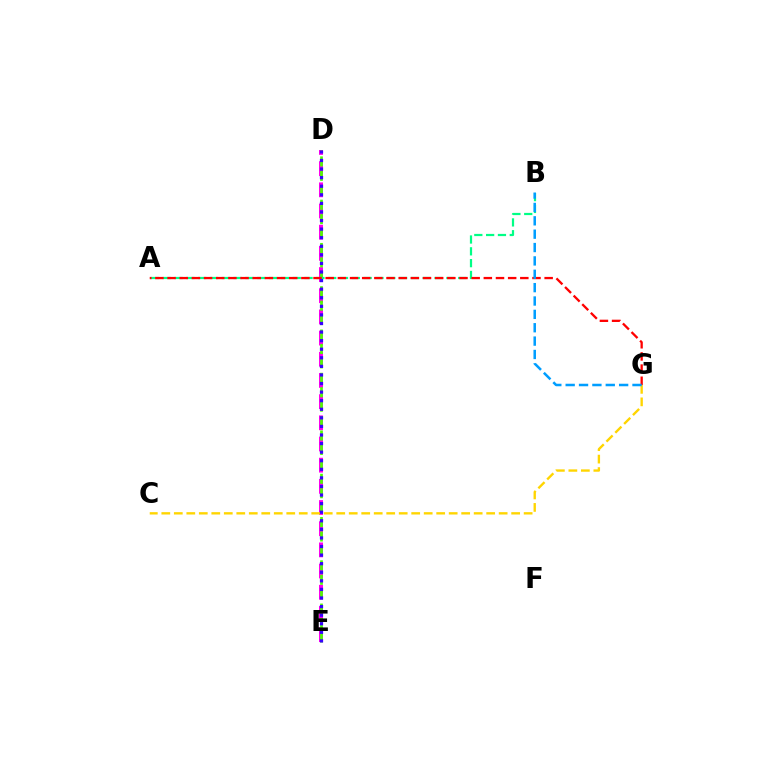{('D', 'E'): [{'color': '#ff00ed', 'line_style': 'dashed', 'thickness': 2.88}, {'color': '#4fff00', 'line_style': 'dashed', 'thickness': 1.96}, {'color': '#3700ff', 'line_style': 'dotted', 'thickness': 2.33}], ('C', 'G'): [{'color': '#ffd500', 'line_style': 'dashed', 'thickness': 1.7}], ('A', 'B'): [{'color': '#00ff86', 'line_style': 'dashed', 'thickness': 1.61}], ('A', 'G'): [{'color': '#ff0000', 'line_style': 'dashed', 'thickness': 1.65}], ('B', 'G'): [{'color': '#009eff', 'line_style': 'dashed', 'thickness': 1.82}]}